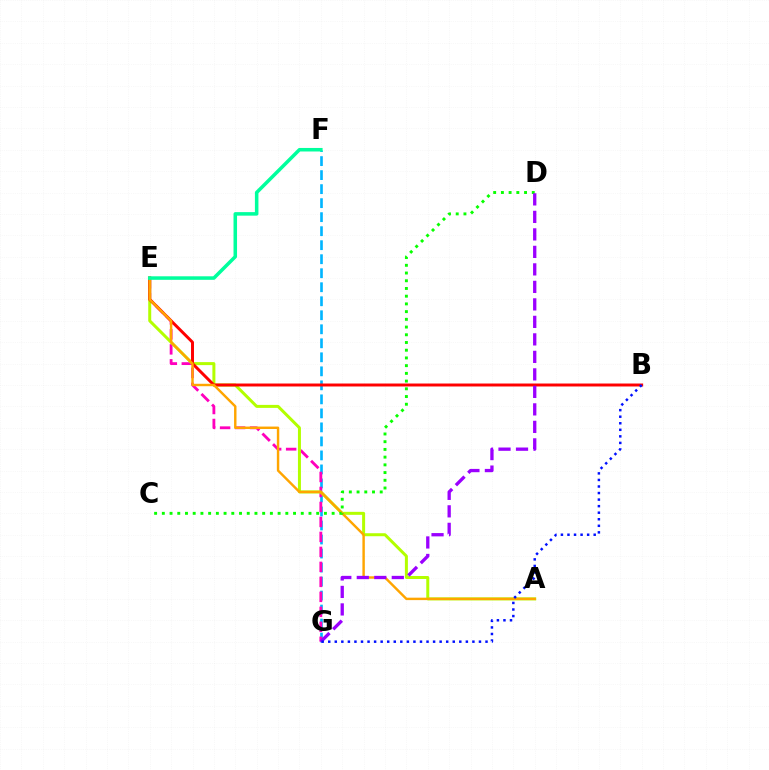{('F', 'G'): [{'color': '#00b5ff', 'line_style': 'dashed', 'thickness': 1.9}], ('E', 'G'): [{'color': '#ff00bd', 'line_style': 'dashed', 'thickness': 2.04}], ('A', 'E'): [{'color': '#b3ff00', 'line_style': 'solid', 'thickness': 2.16}, {'color': '#ffa500', 'line_style': 'solid', 'thickness': 1.75}], ('B', 'E'): [{'color': '#ff0000', 'line_style': 'solid', 'thickness': 2.13}], ('C', 'D'): [{'color': '#08ff00', 'line_style': 'dotted', 'thickness': 2.1}], ('D', 'G'): [{'color': '#9b00ff', 'line_style': 'dashed', 'thickness': 2.38}], ('B', 'G'): [{'color': '#0010ff', 'line_style': 'dotted', 'thickness': 1.78}], ('E', 'F'): [{'color': '#00ff9d', 'line_style': 'solid', 'thickness': 2.54}]}